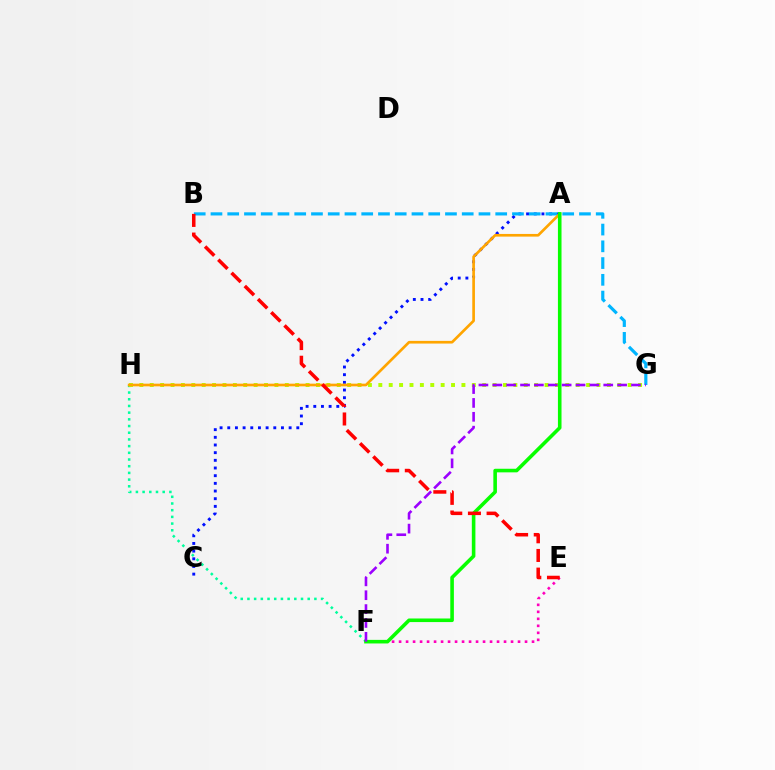{('A', 'C'): [{'color': '#0010ff', 'line_style': 'dotted', 'thickness': 2.08}], ('B', 'G'): [{'color': '#00b5ff', 'line_style': 'dashed', 'thickness': 2.28}], ('F', 'H'): [{'color': '#00ff9d', 'line_style': 'dotted', 'thickness': 1.82}], ('G', 'H'): [{'color': '#b3ff00', 'line_style': 'dotted', 'thickness': 2.82}], ('A', 'H'): [{'color': '#ffa500', 'line_style': 'solid', 'thickness': 1.92}], ('E', 'F'): [{'color': '#ff00bd', 'line_style': 'dotted', 'thickness': 1.9}], ('A', 'F'): [{'color': '#08ff00', 'line_style': 'solid', 'thickness': 2.58}], ('F', 'G'): [{'color': '#9b00ff', 'line_style': 'dashed', 'thickness': 1.88}], ('B', 'E'): [{'color': '#ff0000', 'line_style': 'dashed', 'thickness': 2.54}]}